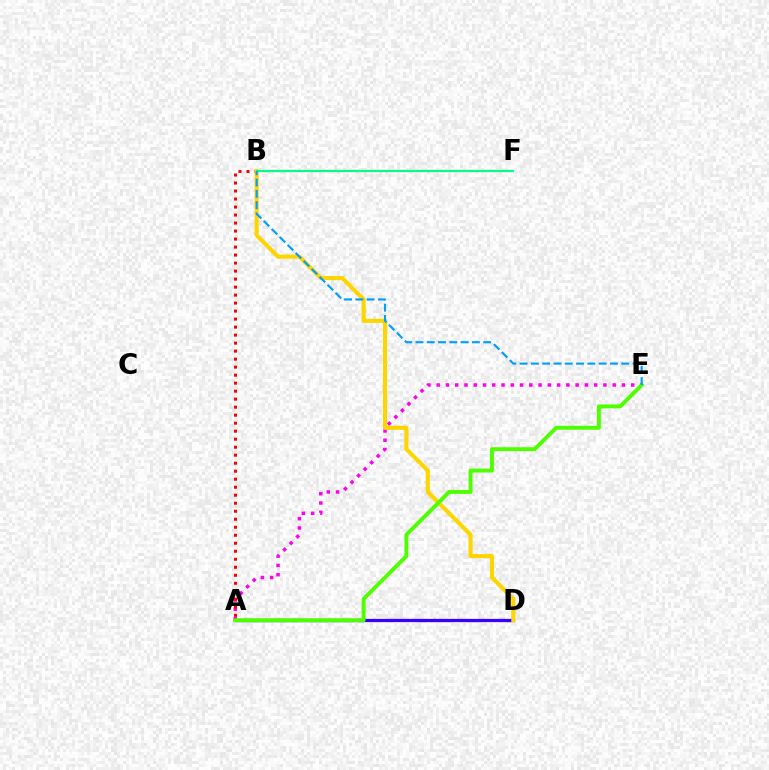{('A', 'E'): [{'color': '#ff00ed', 'line_style': 'dotted', 'thickness': 2.52}, {'color': '#4fff00', 'line_style': 'solid', 'thickness': 2.82}], ('A', 'D'): [{'color': '#3700ff', 'line_style': 'solid', 'thickness': 2.35}], ('A', 'B'): [{'color': '#ff0000', 'line_style': 'dotted', 'thickness': 2.17}], ('B', 'D'): [{'color': '#ffd500', 'line_style': 'solid', 'thickness': 2.95}], ('B', 'F'): [{'color': '#00ff86', 'line_style': 'solid', 'thickness': 1.55}], ('B', 'E'): [{'color': '#009eff', 'line_style': 'dashed', 'thickness': 1.53}]}